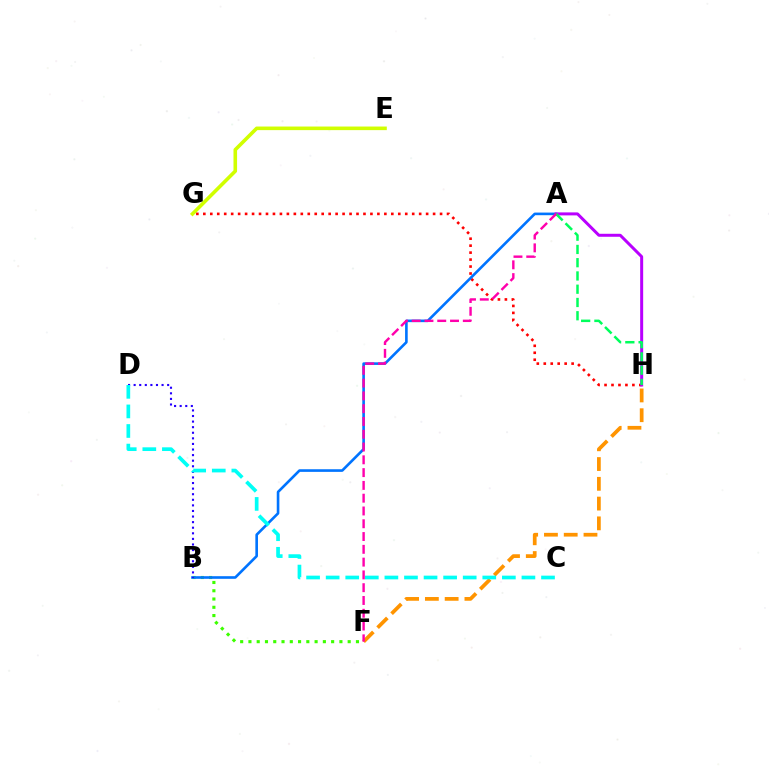{('E', 'G'): [{'color': '#d1ff00', 'line_style': 'solid', 'thickness': 2.59}], ('F', 'H'): [{'color': '#ff9400', 'line_style': 'dashed', 'thickness': 2.69}], ('B', 'F'): [{'color': '#3dff00', 'line_style': 'dotted', 'thickness': 2.25}], ('G', 'H'): [{'color': '#ff0000', 'line_style': 'dotted', 'thickness': 1.89}], ('A', 'B'): [{'color': '#0074ff', 'line_style': 'solid', 'thickness': 1.89}], ('B', 'D'): [{'color': '#2500ff', 'line_style': 'dotted', 'thickness': 1.52}], ('A', 'H'): [{'color': '#b900ff', 'line_style': 'solid', 'thickness': 2.15}, {'color': '#00ff5c', 'line_style': 'dashed', 'thickness': 1.8}], ('C', 'D'): [{'color': '#00fff6', 'line_style': 'dashed', 'thickness': 2.66}], ('A', 'F'): [{'color': '#ff00ac', 'line_style': 'dashed', 'thickness': 1.74}]}